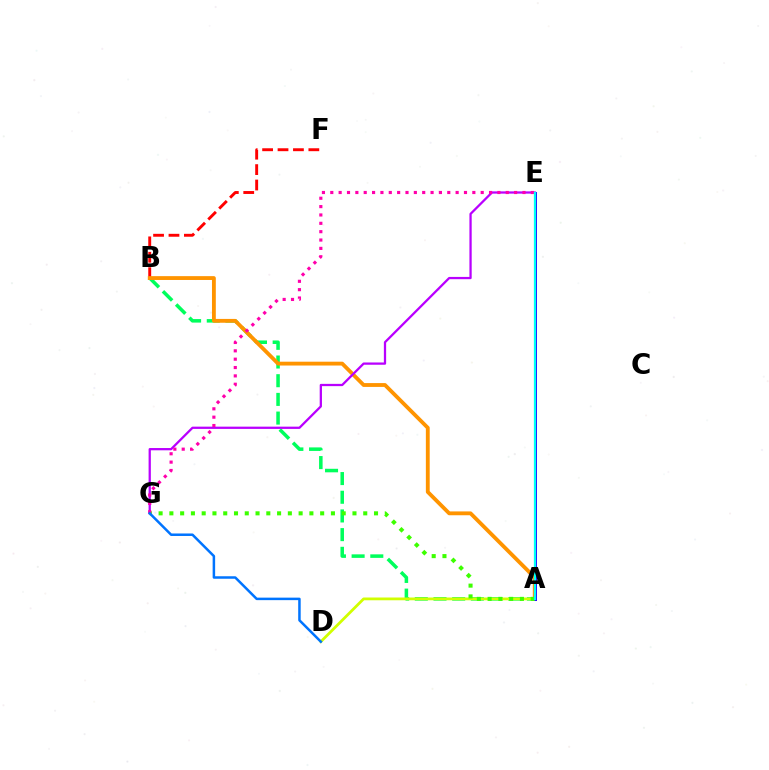{('B', 'F'): [{'color': '#ff0000', 'line_style': 'dashed', 'thickness': 2.09}], ('A', 'B'): [{'color': '#00ff5c', 'line_style': 'dashed', 'thickness': 2.54}, {'color': '#ff9400', 'line_style': 'solid', 'thickness': 2.76}], ('A', 'D'): [{'color': '#d1ff00', 'line_style': 'solid', 'thickness': 1.99}], ('A', 'E'): [{'color': '#2500ff', 'line_style': 'solid', 'thickness': 2.13}, {'color': '#00fff6', 'line_style': 'solid', 'thickness': 1.62}], ('E', 'G'): [{'color': '#b900ff', 'line_style': 'solid', 'thickness': 1.63}, {'color': '#ff00ac', 'line_style': 'dotted', 'thickness': 2.27}], ('A', 'G'): [{'color': '#3dff00', 'line_style': 'dotted', 'thickness': 2.93}], ('D', 'G'): [{'color': '#0074ff', 'line_style': 'solid', 'thickness': 1.8}]}